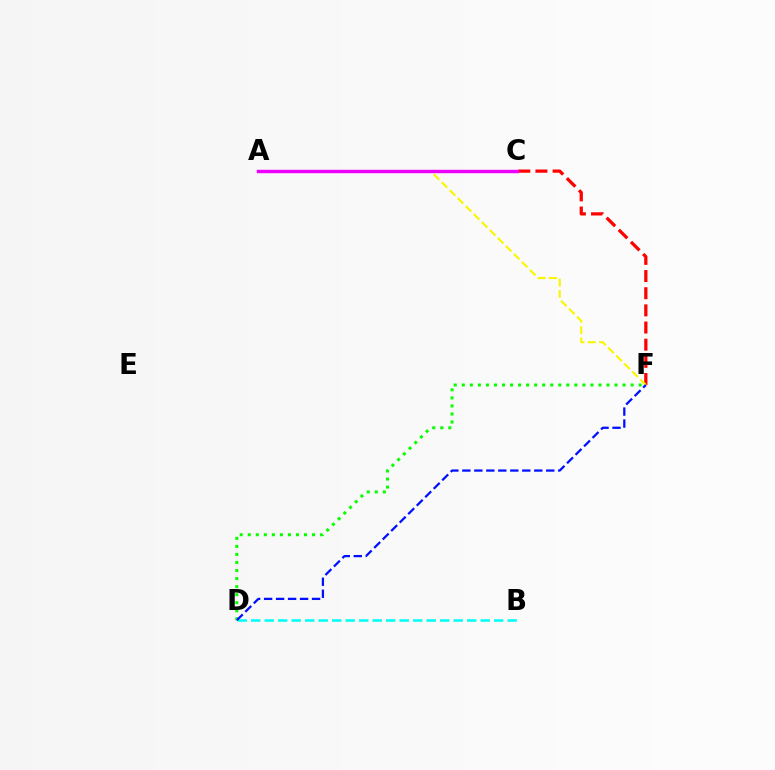{('C', 'F'): [{'color': '#ff0000', 'line_style': 'dashed', 'thickness': 2.33}], ('B', 'D'): [{'color': '#00fff6', 'line_style': 'dashed', 'thickness': 1.83}], ('D', 'F'): [{'color': '#08ff00', 'line_style': 'dotted', 'thickness': 2.18}, {'color': '#0010ff', 'line_style': 'dashed', 'thickness': 1.63}], ('A', 'F'): [{'color': '#fcf500', 'line_style': 'dashed', 'thickness': 1.53}], ('A', 'C'): [{'color': '#ee00ff', 'line_style': 'solid', 'thickness': 2.47}]}